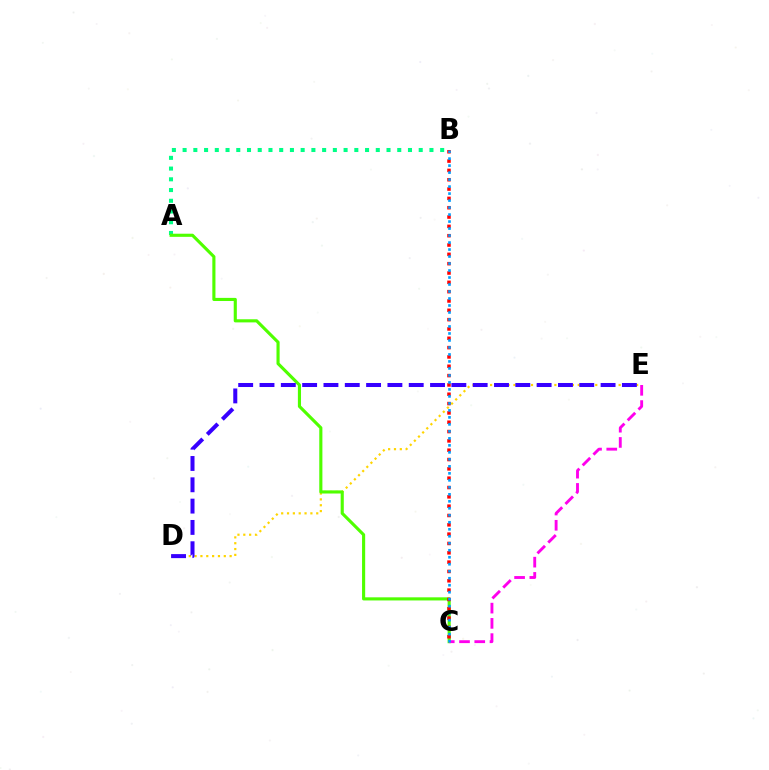{('D', 'E'): [{'color': '#ffd500', 'line_style': 'dotted', 'thickness': 1.59}, {'color': '#3700ff', 'line_style': 'dashed', 'thickness': 2.9}], ('A', 'B'): [{'color': '#00ff86', 'line_style': 'dotted', 'thickness': 2.92}], ('A', 'C'): [{'color': '#4fff00', 'line_style': 'solid', 'thickness': 2.25}], ('B', 'C'): [{'color': '#ff0000', 'line_style': 'dotted', 'thickness': 2.53}, {'color': '#009eff', 'line_style': 'dotted', 'thickness': 1.9}], ('C', 'E'): [{'color': '#ff00ed', 'line_style': 'dashed', 'thickness': 2.07}]}